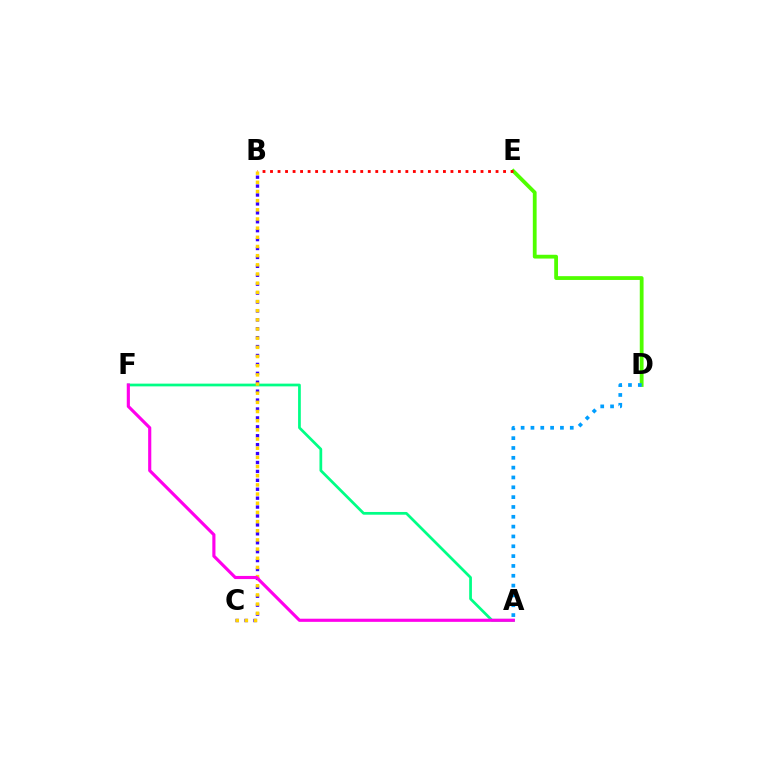{('D', 'E'): [{'color': '#4fff00', 'line_style': 'solid', 'thickness': 2.73}], ('B', 'C'): [{'color': '#3700ff', 'line_style': 'dotted', 'thickness': 2.42}, {'color': '#ffd500', 'line_style': 'dotted', 'thickness': 2.49}], ('A', 'F'): [{'color': '#00ff86', 'line_style': 'solid', 'thickness': 1.97}, {'color': '#ff00ed', 'line_style': 'solid', 'thickness': 2.26}], ('B', 'E'): [{'color': '#ff0000', 'line_style': 'dotted', 'thickness': 2.04}], ('A', 'D'): [{'color': '#009eff', 'line_style': 'dotted', 'thickness': 2.67}]}